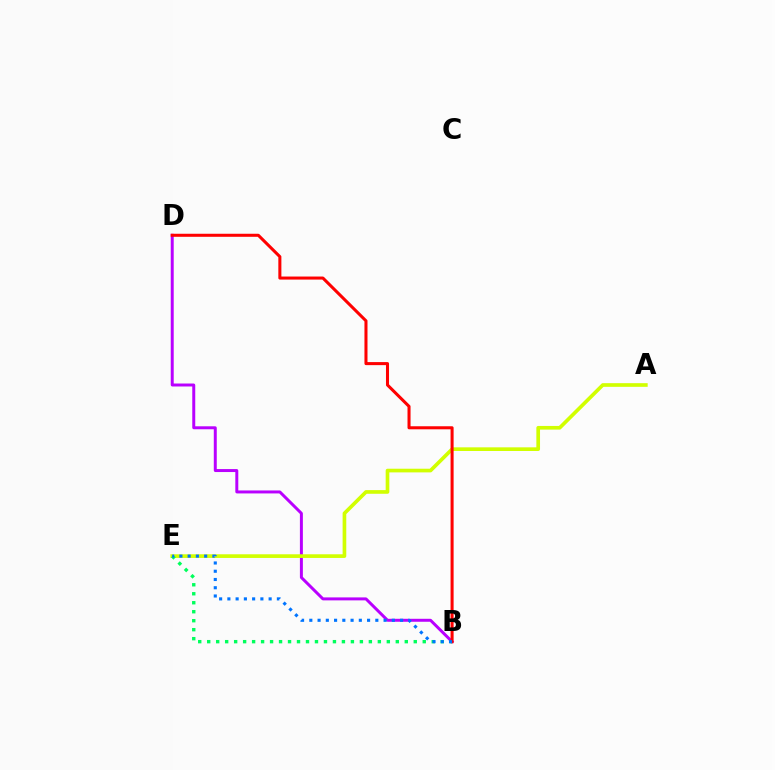{('B', 'D'): [{'color': '#b900ff', 'line_style': 'solid', 'thickness': 2.14}, {'color': '#ff0000', 'line_style': 'solid', 'thickness': 2.19}], ('A', 'E'): [{'color': '#d1ff00', 'line_style': 'solid', 'thickness': 2.64}], ('B', 'E'): [{'color': '#00ff5c', 'line_style': 'dotted', 'thickness': 2.44}, {'color': '#0074ff', 'line_style': 'dotted', 'thickness': 2.24}]}